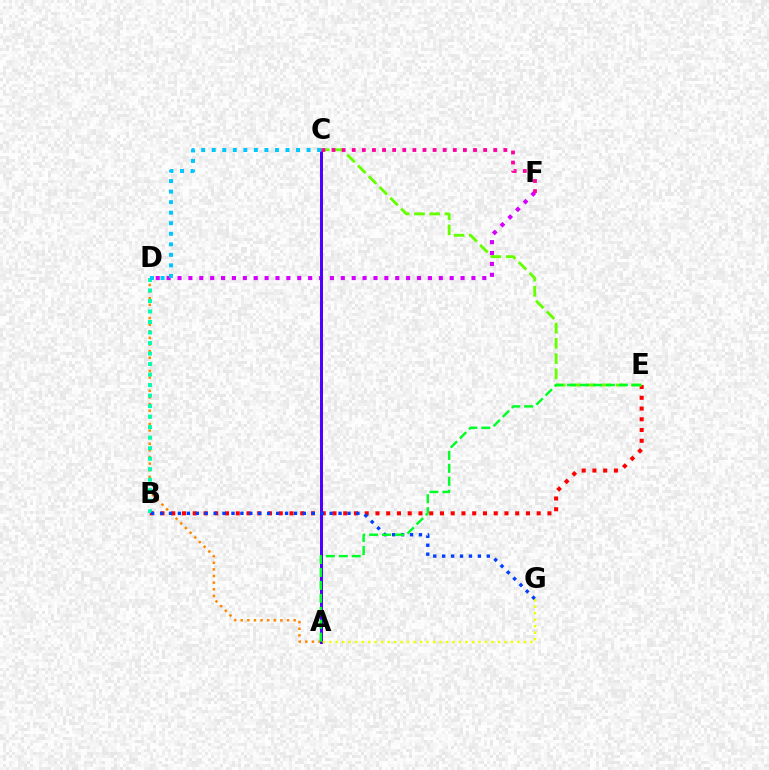{('A', 'D'): [{'color': '#ff8800', 'line_style': 'dotted', 'thickness': 1.8}], ('D', 'F'): [{'color': '#d600ff', 'line_style': 'dotted', 'thickness': 2.96}], ('B', 'E'): [{'color': '#ff0000', 'line_style': 'dotted', 'thickness': 2.92}], ('A', 'C'): [{'color': '#4f00ff', 'line_style': 'solid', 'thickness': 2.17}], ('B', 'D'): [{'color': '#00ffaf', 'line_style': 'dotted', 'thickness': 2.86}], ('C', 'E'): [{'color': '#66ff00', 'line_style': 'dashed', 'thickness': 2.07}], ('A', 'G'): [{'color': '#eeff00', 'line_style': 'dotted', 'thickness': 1.76}], ('C', 'D'): [{'color': '#00c7ff', 'line_style': 'dotted', 'thickness': 2.86}], ('B', 'G'): [{'color': '#003fff', 'line_style': 'dotted', 'thickness': 2.42}], ('A', 'E'): [{'color': '#00ff27', 'line_style': 'dashed', 'thickness': 1.76}], ('C', 'F'): [{'color': '#ff00a0', 'line_style': 'dotted', 'thickness': 2.75}]}